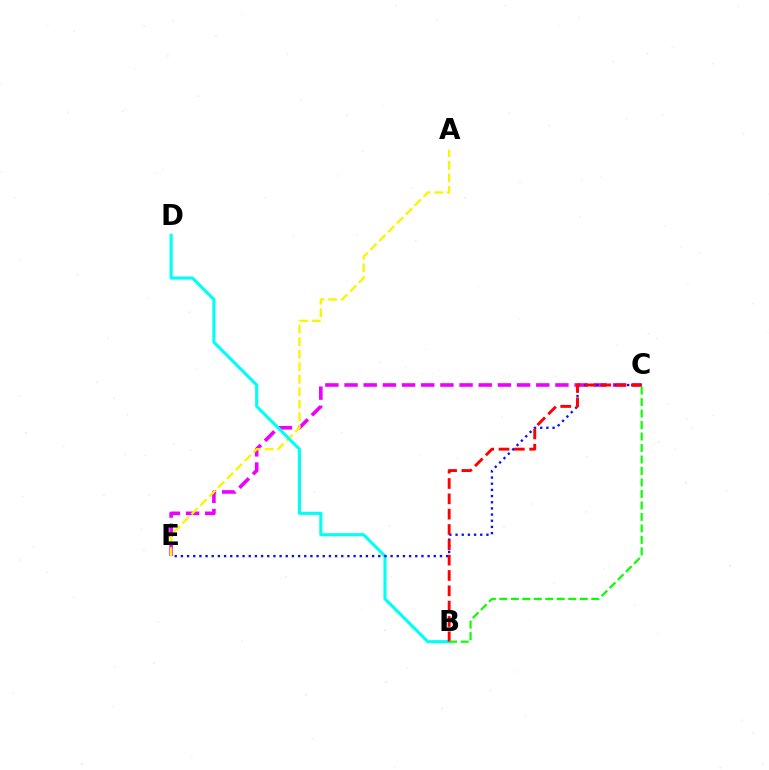{('C', 'E'): [{'color': '#ee00ff', 'line_style': 'dashed', 'thickness': 2.6}, {'color': '#0010ff', 'line_style': 'dotted', 'thickness': 1.68}], ('A', 'E'): [{'color': '#fcf500', 'line_style': 'dashed', 'thickness': 1.7}], ('B', 'D'): [{'color': '#00fff6', 'line_style': 'solid', 'thickness': 2.23}], ('B', 'C'): [{'color': '#ff0000', 'line_style': 'dashed', 'thickness': 2.08}, {'color': '#08ff00', 'line_style': 'dashed', 'thickness': 1.56}]}